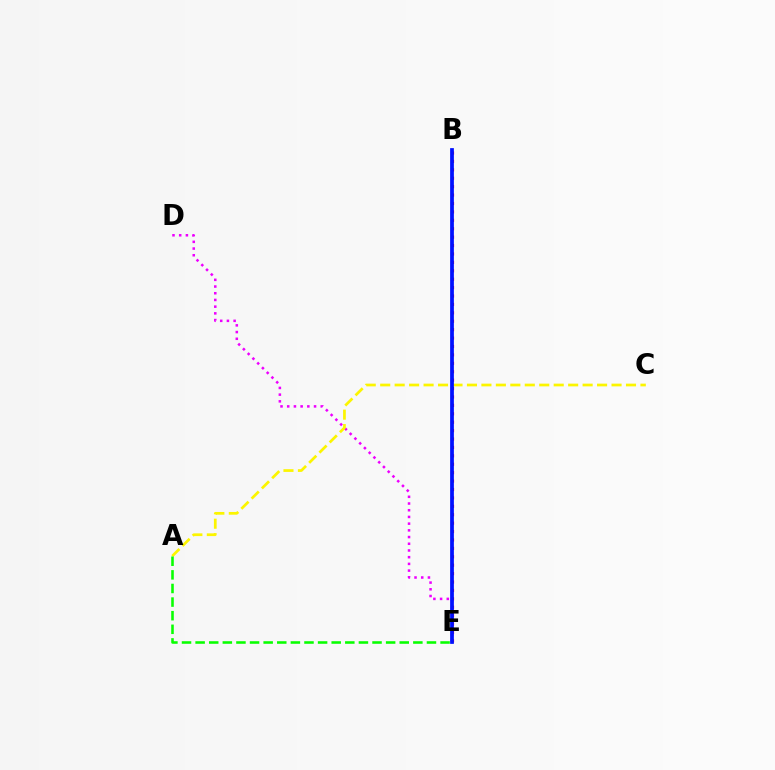{('B', 'E'): [{'color': '#ff0000', 'line_style': 'dotted', 'thickness': 2.29}, {'color': '#00fff6', 'line_style': 'dotted', 'thickness': 1.56}, {'color': '#0010ff', 'line_style': 'solid', 'thickness': 2.7}], ('D', 'E'): [{'color': '#ee00ff', 'line_style': 'dotted', 'thickness': 1.82}], ('A', 'C'): [{'color': '#fcf500', 'line_style': 'dashed', 'thickness': 1.96}], ('A', 'E'): [{'color': '#08ff00', 'line_style': 'dashed', 'thickness': 1.85}]}